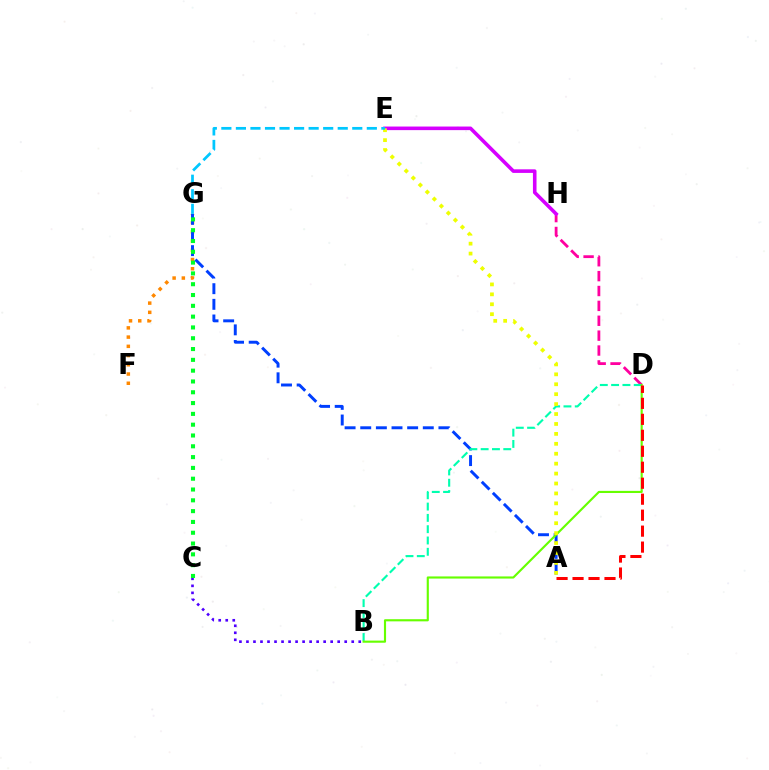{('F', 'G'): [{'color': '#ff8800', 'line_style': 'dotted', 'thickness': 2.51}], ('A', 'G'): [{'color': '#003fff', 'line_style': 'dashed', 'thickness': 2.12}], ('D', 'H'): [{'color': '#ff00a0', 'line_style': 'dashed', 'thickness': 2.02}], ('B', 'C'): [{'color': '#4f00ff', 'line_style': 'dotted', 'thickness': 1.91}], ('E', 'H'): [{'color': '#d600ff', 'line_style': 'solid', 'thickness': 2.58}], ('B', 'D'): [{'color': '#00ffaf', 'line_style': 'dashed', 'thickness': 1.54}, {'color': '#66ff00', 'line_style': 'solid', 'thickness': 1.54}], ('A', 'E'): [{'color': '#eeff00', 'line_style': 'dotted', 'thickness': 2.7}], ('E', 'G'): [{'color': '#00c7ff', 'line_style': 'dashed', 'thickness': 1.98}], ('C', 'G'): [{'color': '#00ff27', 'line_style': 'dotted', 'thickness': 2.94}], ('A', 'D'): [{'color': '#ff0000', 'line_style': 'dashed', 'thickness': 2.17}]}